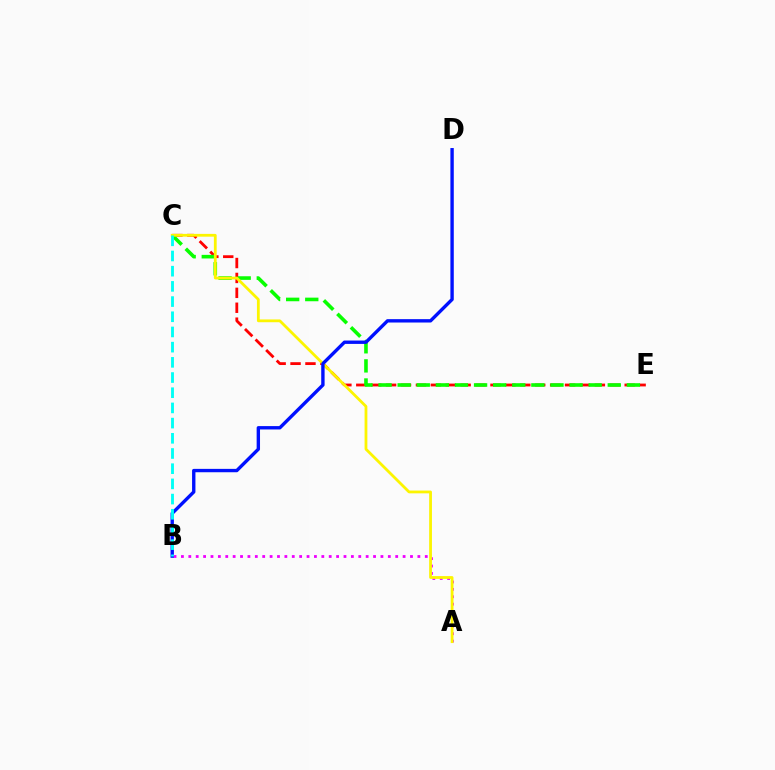{('C', 'E'): [{'color': '#ff0000', 'line_style': 'dashed', 'thickness': 2.03}, {'color': '#08ff00', 'line_style': 'dashed', 'thickness': 2.59}], ('A', 'B'): [{'color': '#ee00ff', 'line_style': 'dotted', 'thickness': 2.01}], ('A', 'C'): [{'color': '#fcf500', 'line_style': 'solid', 'thickness': 2.01}], ('B', 'D'): [{'color': '#0010ff', 'line_style': 'solid', 'thickness': 2.43}], ('B', 'C'): [{'color': '#00fff6', 'line_style': 'dashed', 'thickness': 2.06}]}